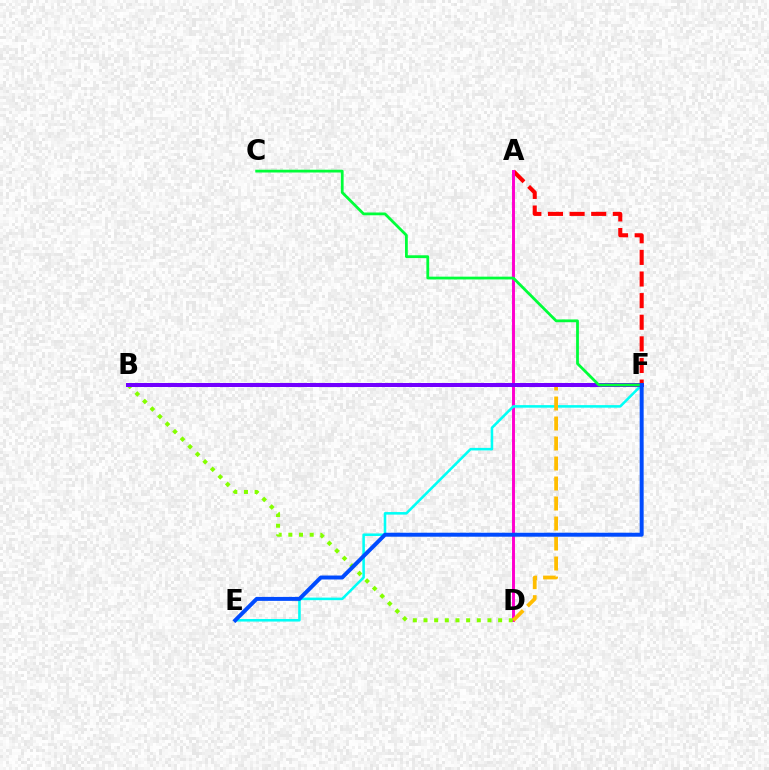{('A', 'F'): [{'color': '#ff0000', 'line_style': 'dashed', 'thickness': 2.94}], ('A', 'D'): [{'color': '#ff00cf', 'line_style': 'solid', 'thickness': 2.12}], ('E', 'F'): [{'color': '#00fff6', 'line_style': 'solid', 'thickness': 1.84}, {'color': '#004bff', 'line_style': 'solid', 'thickness': 2.85}], ('B', 'D'): [{'color': '#84ff00', 'line_style': 'dotted', 'thickness': 2.9}], ('D', 'F'): [{'color': '#ffbd00', 'line_style': 'dashed', 'thickness': 2.72}], ('B', 'F'): [{'color': '#7200ff', 'line_style': 'solid', 'thickness': 2.87}], ('C', 'F'): [{'color': '#00ff39', 'line_style': 'solid', 'thickness': 2.0}]}